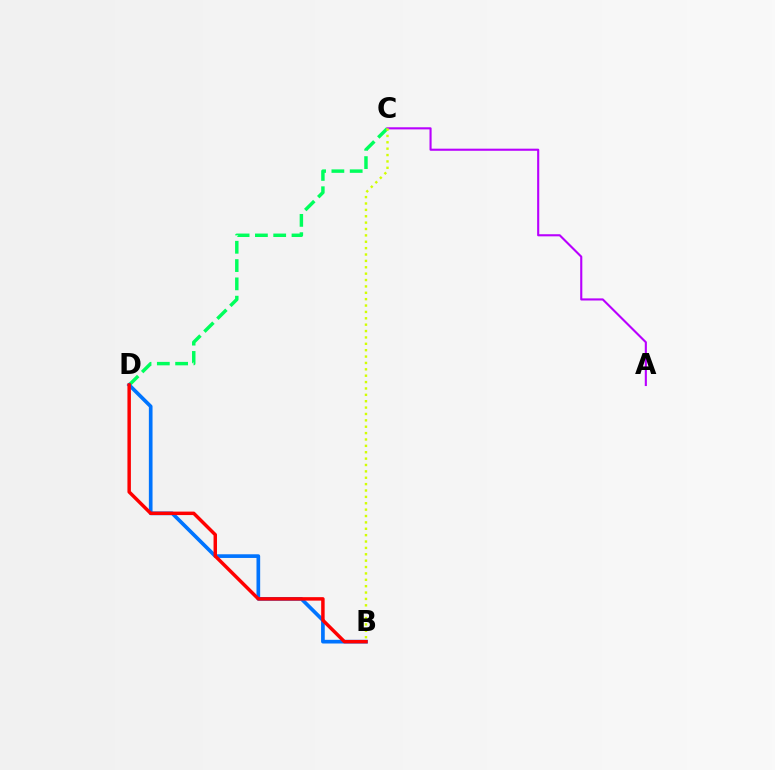{('C', 'D'): [{'color': '#00ff5c', 'line_style': 'dashed', 'thickness': 2.49}], ('B', 'D'): [{'color': '#0074ff', 'line_style': 'solid', 'thickness': 2.65}, {'color': '#ff0000', 'line_style': 'solid', 'thickness': 2.49}], ('A', 'C'): [{'color': '#b900ff', 'line_style': 'solid', 'thickness': 1.52}], ('B', 'C'): [{'color': '#d1ff00', 'line_style': 'dotted', 'thickness': 1.73}]}